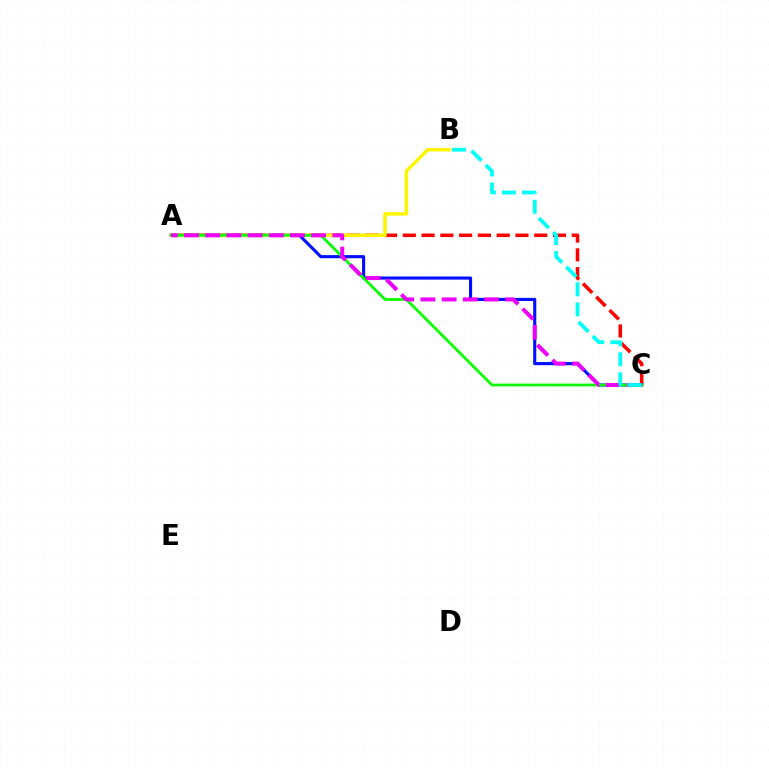{('A', 'C'): [{'color': '#ff0000', 'line_style': 'dashed', 'thickness': 2.55}, {'color': '#0010ff', 'line_style': 'solid', 'thickness': 2.25}, {'color': '#08ff00', 'line_style': 'solid', 'thickness': 1.99}, {'color': '#ee00ff', 'line_style': 'dashed', 'thickness': 2.88}], ('A', 'B'): [{'color': '#fcf500', 'line_style': 'solid', 'thickness': 2.53}], ('B', 'C'): [{'color': '#00fff6', 'line_style': 'dashed', 'thickness': 2.72}]}